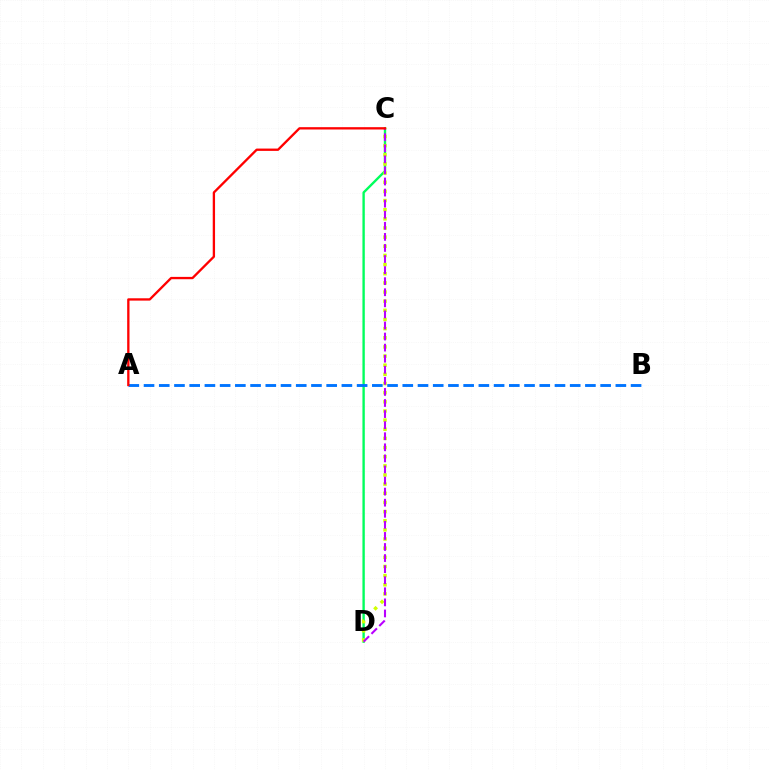{('C', 'D'): [{'color': '#00ff5c', 'line_style': 'solid', 'thickness': 1.71}, {'color': '#d1ff00', 'line_style': 'dotted', 'thickness': 2.49}, {'color': '#b900ff', 'line_style': 'dashed', 'thickness': 1.5}], ('A', 'B'): [{'color': '#0074ff', 'line_style': 'dashed', 'thickness': 2.07}], ('A', 'C'): [{'color': '#ff0000', 'line_style': 'solid', 'thickness': 1.67}]}